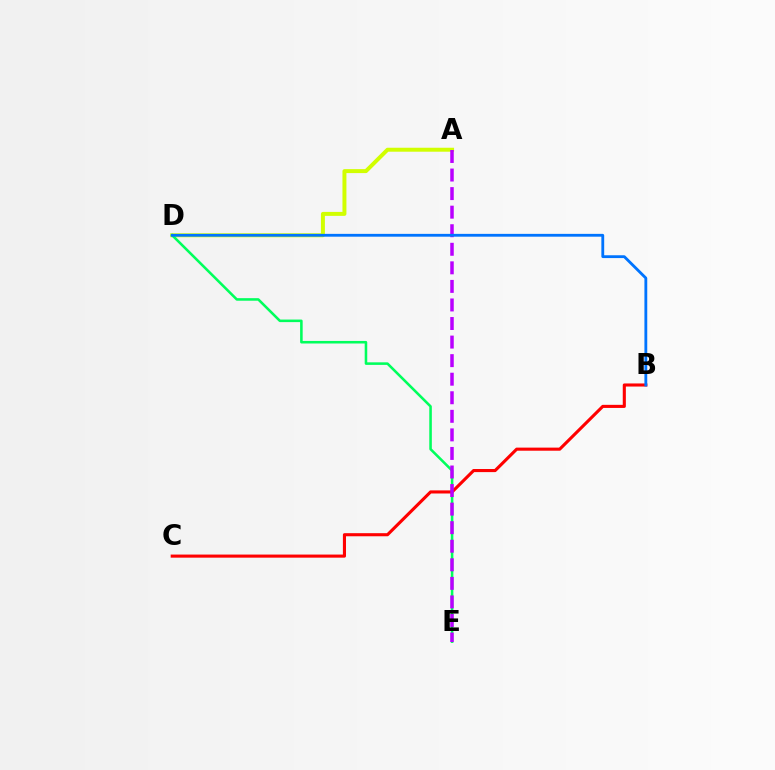{('A', 'D'): [{'color': '#d1ff00', 'line_style': 'solid', 'thickness': 2.85}], ('D', 'E'): [{'color': '#00ff5c', 'line_style': 'solid', 'thickness': 1.84}], ('B', 'C'): [{'color': '#ff0000', 'line_style': 'solid', 'thickness': 2.23}], ('A', 'E'): [{'color': '#b900ff', 'line_style': 'dashed', 'thickness': 2.52}], ('B', 'D'): [{'color': '#0074ff', 'line_style': 'solid', 'thickness': 2.03}]}